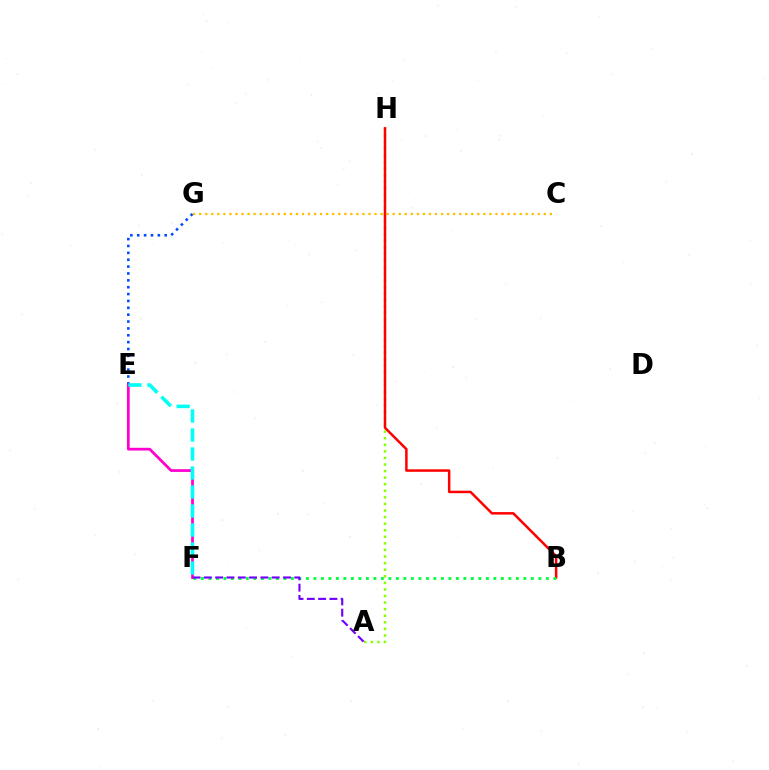{('A', 'H'): [{'color': '#84ff00', 'line_style': 'dotted', 'thickness': 1.79}], ('B', 'H'): [{'color': '#ff0000', 'line_style': 'solid', 'thickness': 1.79}], ('E', 'G'): [{'color': '#004bff', 'line_style': 'dotted', 'thickness': 1.87}], ('E', 'F'): [{'color': '#ff00cf', 'line_style': 'solid', 'thickness': 1.97}, {'color': '#00fff6', 'line_style': 'dashed', 'thickness': 2.58}], ('B', 'F'): [{'color': '#00ff39', 'line_style': 'dotted', 'thickness': 2.04}], ('A', 'F'): [{'color': '#7200ff', 'line_style': 'dashed', 'thickness': 1.54}], ('C', 'G'): [{'color': '#ffbd00', 'line_style': 'dotted', 'thickness': 1.64}]}